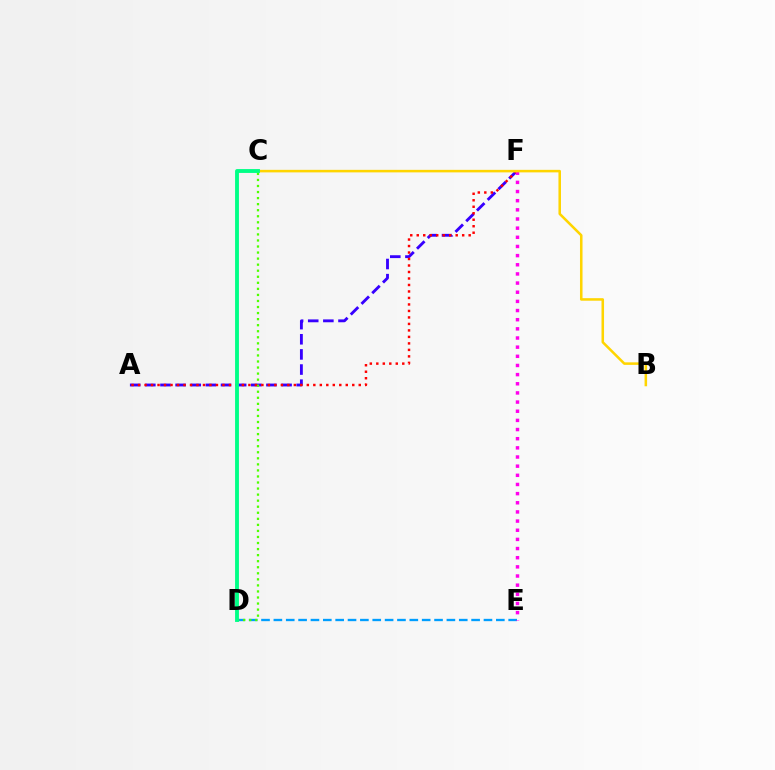{('D', 'E'): [{'color': '#009eff', 'line_style': 'dashed', 'thickness': 1.68}], ('A', 'F'): [{'color': '#3700ff', 'line_style': 'dashed', 'thickness': 2.06}, {'color': '#ff0000', 'line_style': 'dotted', 'thickness': 1.76}], ('C', 'D'): [{'color': '#4fff00', 'line_style': 'dotted', 'thickness': 1.64}, {'color': '#00ff86', 'line_style': 'solid', 'thickness': 2.78}], ('E', 'F'): [{'color': '#ff00ed', 'line_style': 'dotted', 'thickness': 2.49}], ('B', 'C'): [{'color': '#ffd500', 'line_style': 'solid', 'thickness': 1.83}]}